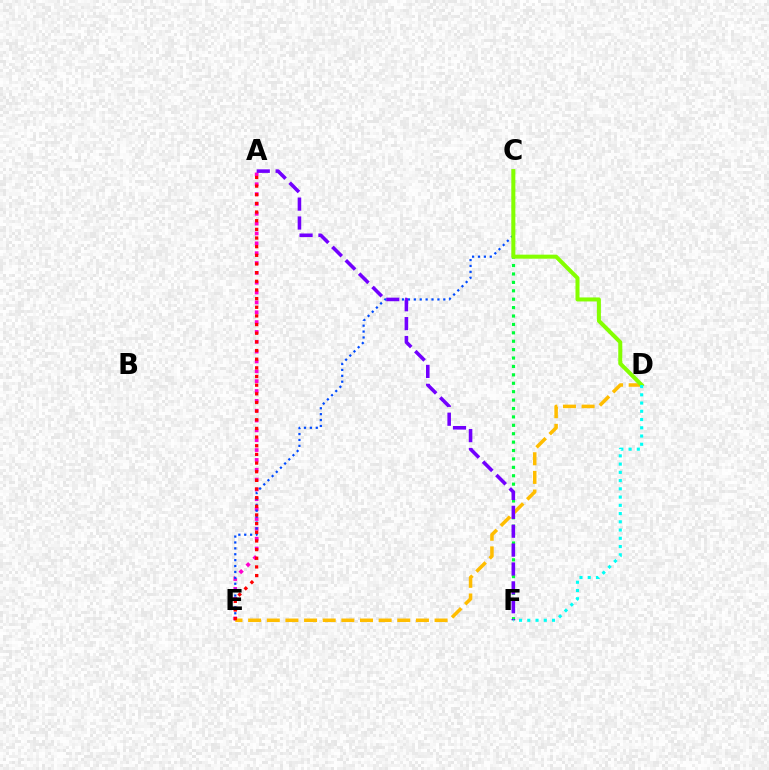{('A', 'E'): [{'color': '#ff00cf', 'line_style': 'dotted', 'thickness': 2.67}, {'color': '#ff0000', 'line_style': 'dotted', 'thickness': 2.35}], ('C', 'F'): [{'color': '#00ff39', 'line_style': 'dotted', 'thickness': 2.28}], ('C', 'E'): [{'color': '#004bff', 'line_style': 'dotted', 'thickness': 1.6}], ('D', 'E'): [{'color': '#ffbd00', 'line_style': 'dashed', 'thickness': 2.53}], ('C', 'D'): [{'color': '#84ff00', 'line_style': 'solid', 'thickness': 2.89}], ('A', 'F'): [{'color': '#7200ff', 'line_style': 'dashed', 'thickness': 2.57}], ('D', 'F'): [{'color': '#00fff6', 'line_style': 'dotted', 'thickness': 2.24}]}